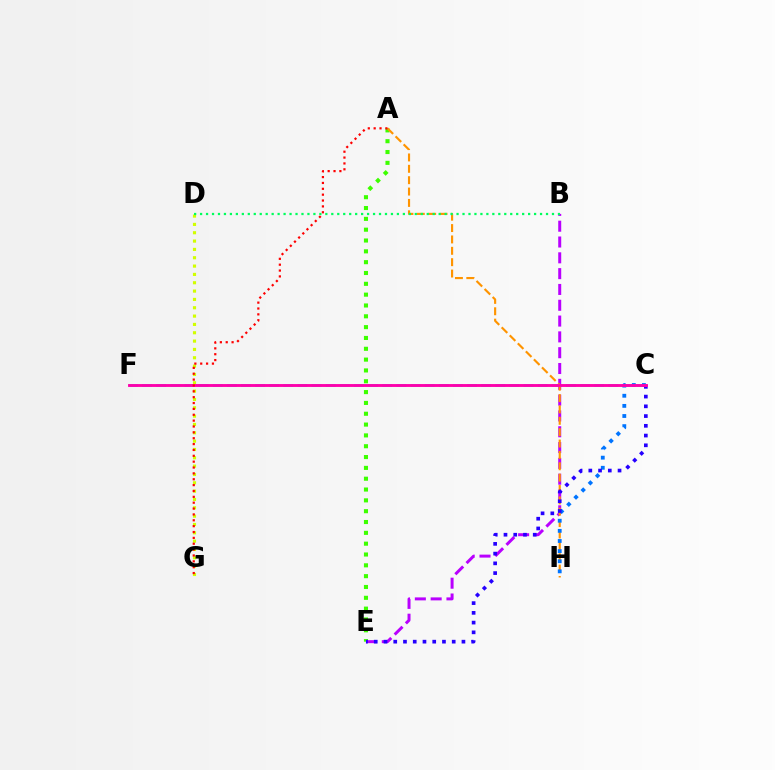{('C', 'F'): [{'color': '#00fff6', 'line_style': 'dashed', 'thickness': 1.92}, {'color': '#ff00ac', 'line_style': 'solid', 'thickness': 2.07}], ('A', 'E'): [{'color': '#3dff00', 'line_style': 'dotted', 'thickness': 2.94}], ('B', 'E'): [{'color': '#b900ff', 'line_style': 'dashed', 'thickness': 2.15}], ('A', 'H'): [{'color': '#ff9400', 'line_style': 'dashed', 'thickness': 1.54}], ('D', 'G'): [{'color': '#d1ff00', 'line_style': 'dotted', 'thickness': 2.26}], ('C', 'H'): [{'color': '#0074ff', 'line_style': 'dotted', 'thickness': 2.75}], ('C', 'E'): [{'color': '#2500ff', 'line_style': 'dotted', 'thickness': 2.65}], ('A', 'G'): [{'color': '#ff0000', 'line_style': 'dotted', 'thickness': 1.59}], ('B', 'D'): [{'color': '#00ff5c', 'line_style': 'dotted', 'thickness': 1.62}]}